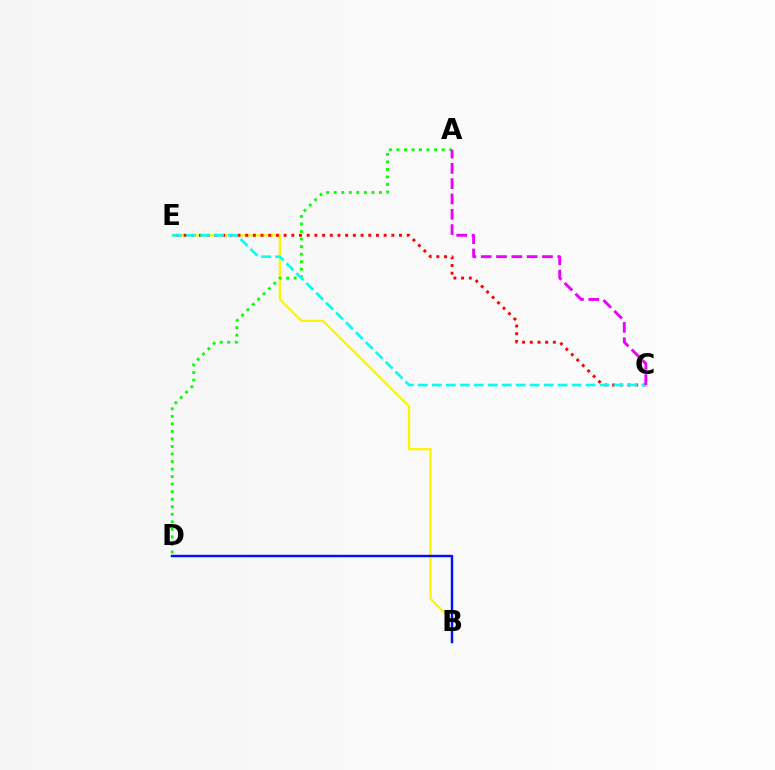{('B', 'E'): [{'color': '#fcf500', 'line_style': 'solid', 'thickness': 1.62}], ('A', 'D'): [{'color': '#08ff00', 'line_style': 'dotted', 'thickness': 2.05}], ('C', 'E'): [{'color': '#ff0000', 'line_style': 'dotted', 'thickness': 2.09}, {'color': '#00fff6', 'line_style': 'dashed', 'thickness': 1.9}], ('B', 'D'): [{'color': '#0010ff', 'line_style': 'solid', 'thickness': 1.74}], ('A', 'C'): [{'color': '#ee00ff', 'line_style': 'dashed', 'thickness': 2.08}]}